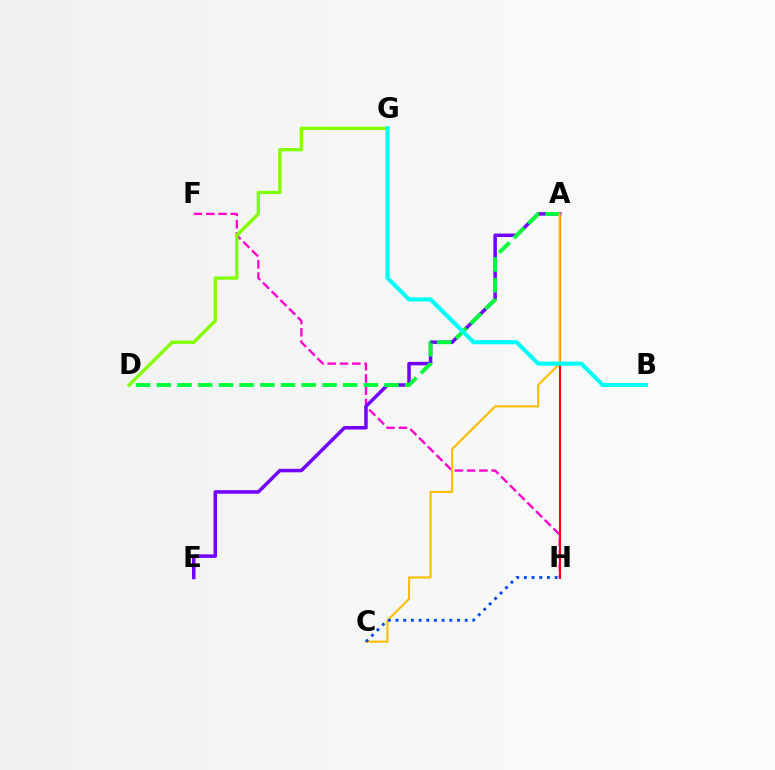{('F', 'H'): [{'color': '#ff00cf', 'line_style': 'dashed', 'thickness': 1.67}], ('A', 'H'): [{'color': '#ff0000', 'line_style': 'solid', 'thickness': 1.5}], ('A', 'E'): [{'color': '#7200ff', 'line_style': 'solid', 'thickness': 2.52}], ('A', 'D'): [{'color': '#00ff39', 'line_style': 'dashed', 'thickness': 2.81}], ('A', 'C'): [{'color': '#ffbd00', 'line_style': 'solid', 'thickness': 1.53}], ('D', 'G'): [{'color': '#84ff00', 'line_style': 'solid', 'thickness': 2.41}], ('C', 'H'): [{'color': '#004bff', 'line_style': 'dotted', 'thickness': 2.09}], ('B', 'G'): [{'color': '#00fff6', 'line_style': 'solid', 'thickness': 2.95}]}